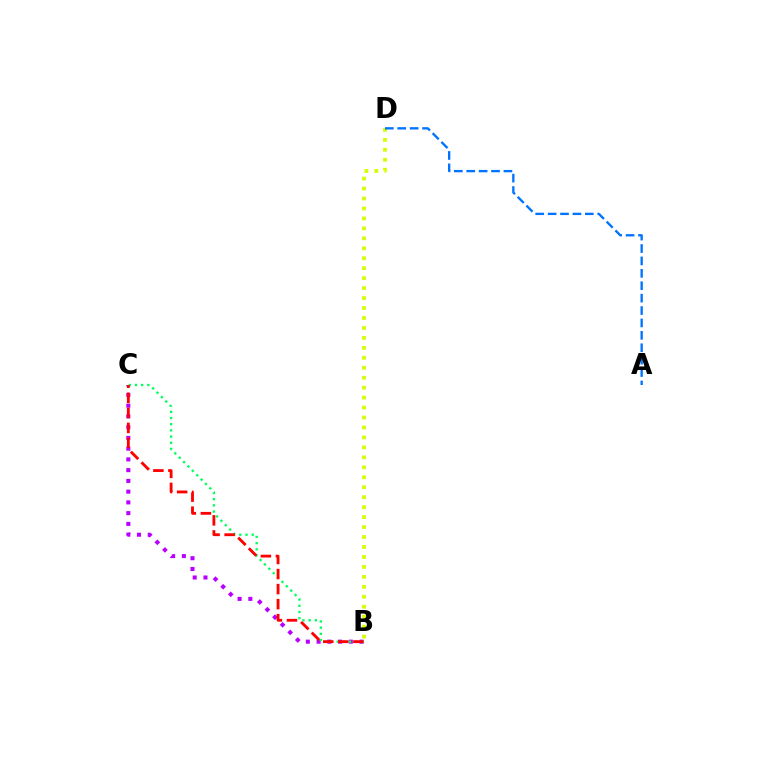{('B', 'C'): [{'color': '#b900ff', 'line_style': 'dotted', 'thickness': 2.92}, {'color': '#00ff5c', 'line_style': 'dotted', 'thickness': 1.68}, {'color': '#ff0000', 'line_style': 'dashed', 'thickness': 2.04}], ('B', 'D'): [{'color': '#d1ff00', 'line_style': 'dotted', 'thickness': 2.71}], ('A', 'D'): [{'color': '#0074ff', 'line_style': 'dashed', 'thickness': 1.69}]}